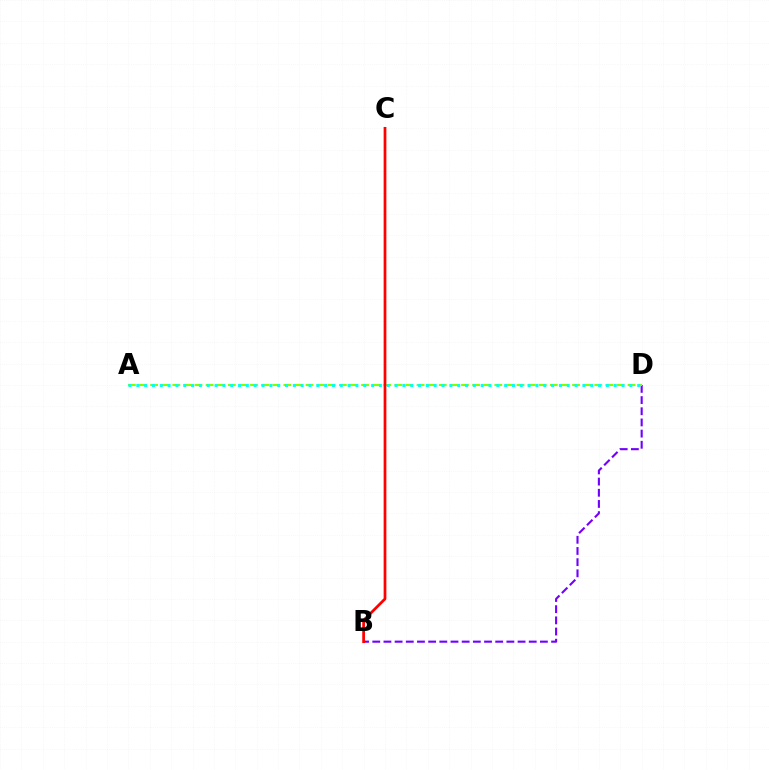{('B', 'D'): [{'color': '#7200ff', 'line_style': 'dashed', 'thickness': 1.52}], ('A', 'D'): [{'color': '#84ff00', 'line_style': 'dashed', 'thickness': 1.51}, {'color': '#00fff6', 'line_style': 'dotted', 'thickness': 2.13}], ('B', 'C'): [{'color': '#ff0000', 'line_style': 'solid', 'thickness': 1.96}]}